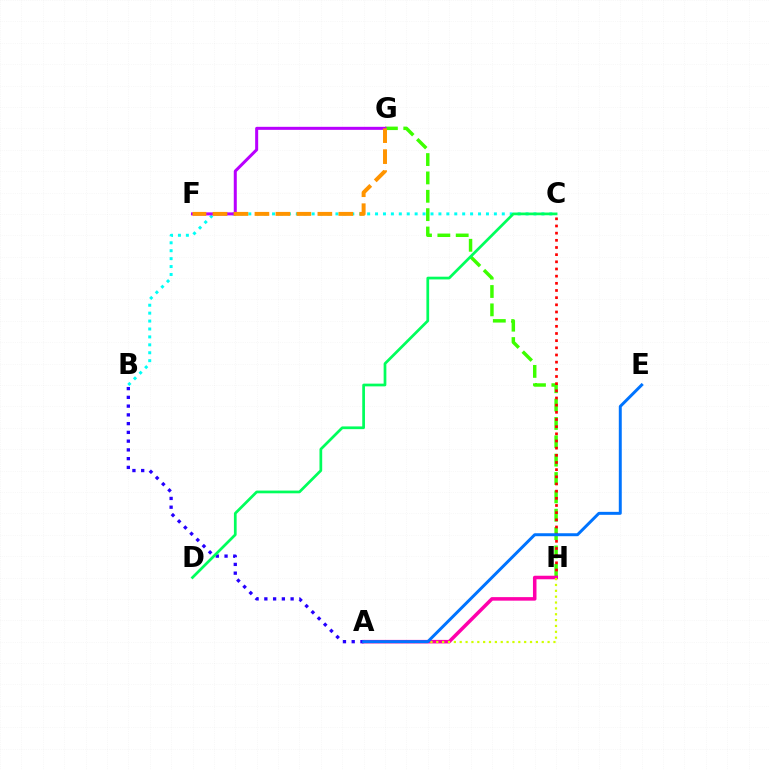{('G', 'H'): [{'color': '#3dff00', 'line_style': 'dashed', 'thickness': 2.49}], ('C', 'H'): [{'color': '#ff0000', 'line_style': 'dotted', 'thickness': 1.95}], ('B', 'C'): [{'color': '#00fff6', 'line_style': 'dotted', 'thickness': 2.15}], ('F', 'G'): [{'color': '#b900ff', 'line_style': 'solid', 'thickness': 2.17}, {'color': '#ff9400', 'line_style': 'dashed', 'thickness': 2.85}], ('A', 'H'): [{'color': '#ff00ac', 'line_style': 'solid', 'thickness': 2.54}, {'color': '#d1ff00', 'line_style': 'dotted', 'thickness': 1.59}], ('A', 'B'): [{'color': '#2500ff', 'line_style': 'dotted', 'thickness': 2.38}], ('A', 'E'): [{'color': '#0074ff', 'line_style': 'solid', 'thickness': 2.14}], ('C', 'D'): [{'color': '#00ff5c', 'line_style': 'solid', 'thickness': 1.96}]}